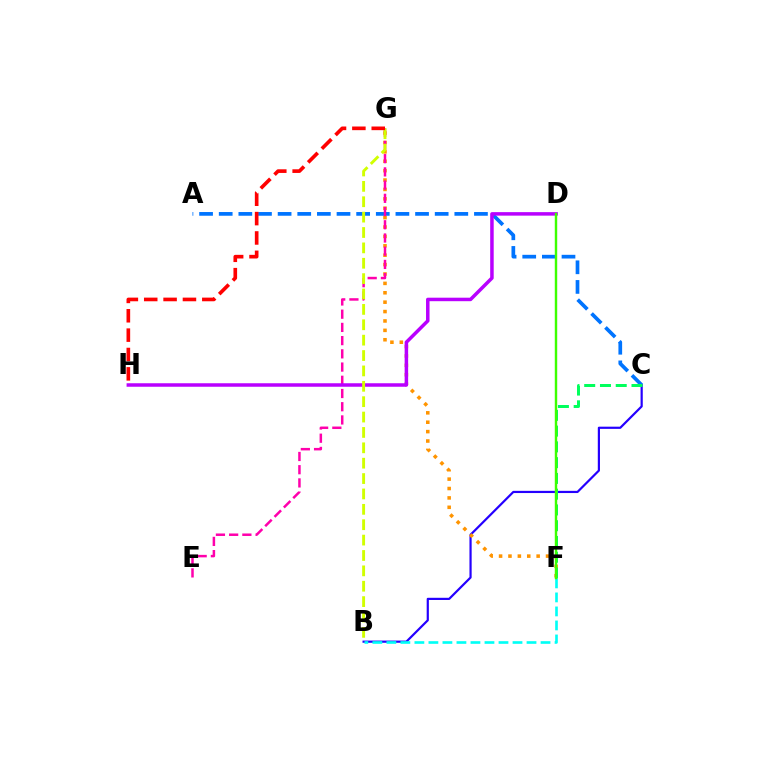{('B', 'C'): [{'color': '#2500ff', 'line_style': 'solid', 'thickness': 1.58}], ('F', 'G'): [{'color': '#ff9400', 'line_style': 'dotted', 'thickness': 2.55}], ('B', 'F'): [{'color': '#00fff6', 'line_style': 'dashed', 'thickness': 1.9}], ('A', 'C'): [{'color': '#0074ff', 'line_style': 'dashed', 'thickness': 2.67}], ('E', 'G'): [{'color': '#ff00ac', 'line_style': 'dashed', 'thickness': 1.8}], ('C', 'F'): [{'color': '#00ff5c', 'line_style': 'dashed', 'thickness': 2.14}], ('D', 'H'): [{'color': '#b900ff', 'line_style': 'solid', 'thickness': 2.52}], ('B', 'G'): [{'color': '#d1ff00', 'line_style': 'dashed', 'thickness': 2.09}], ('D', 'F'): [{'color': '#3dff00', 'line_style': 'solid', 'thickness': 1.74}], ('G', 'H'): [{'color': '#ff0000', 'line_style': 'dashed', 'thickness': 2.63}]}